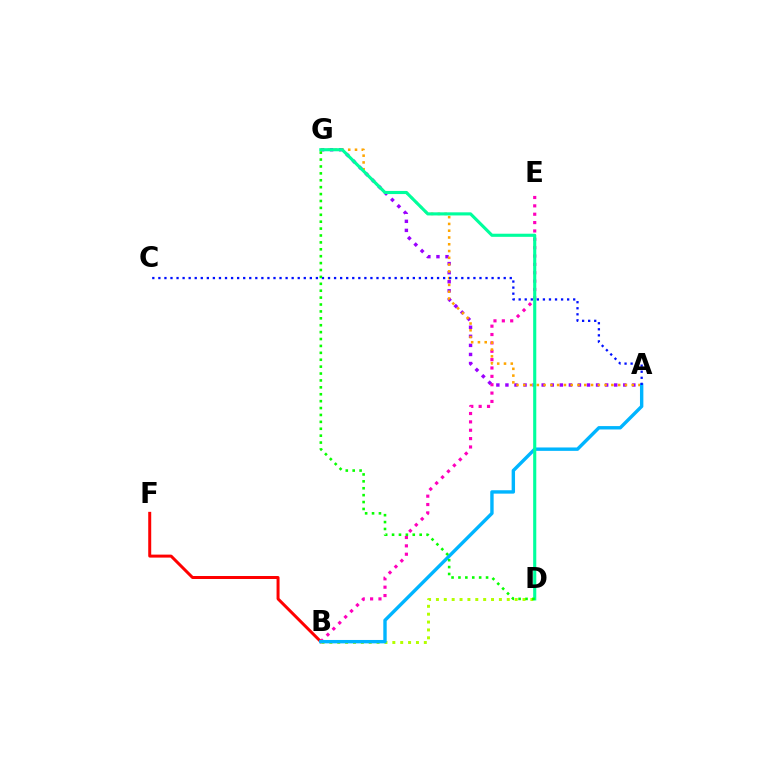{('B', 'F'): [{'color': '#ff0000', 'line_style': 'solid', 'thickness': 2.15}], ('B', 'E'): [{'color': '#ff00bd', 'line_style': 'dotted', 'thickness': 2.27}], ('A', 'G'): [{'color': '#9b00ff', 'line_style': 'dotted', 'thickness': 2.46}, {'color': '#ffa500', 'line_style': 'dotted', 'thickness': 1.84}], ('B', 'D'): [{'color': '#b3ff00', 'line_style': 'dotted', 'thickness': 2.14}], ('A', 'B'): [{'color': '#00b5ff', 'line_style': 'solid', 'thickness': 2.44}], ('D', 'G'): [{'color': '#00ff9d', 'line_style': 'solid', 'thickness': 2.25}, {'color': '#08ff00', 'line_style': 'dotted', 'thickness': 1.88}], ('A', 'C'): [{'color': '#0010ff', 'line_style': 'dotted', 'thickness': 1.65}]}